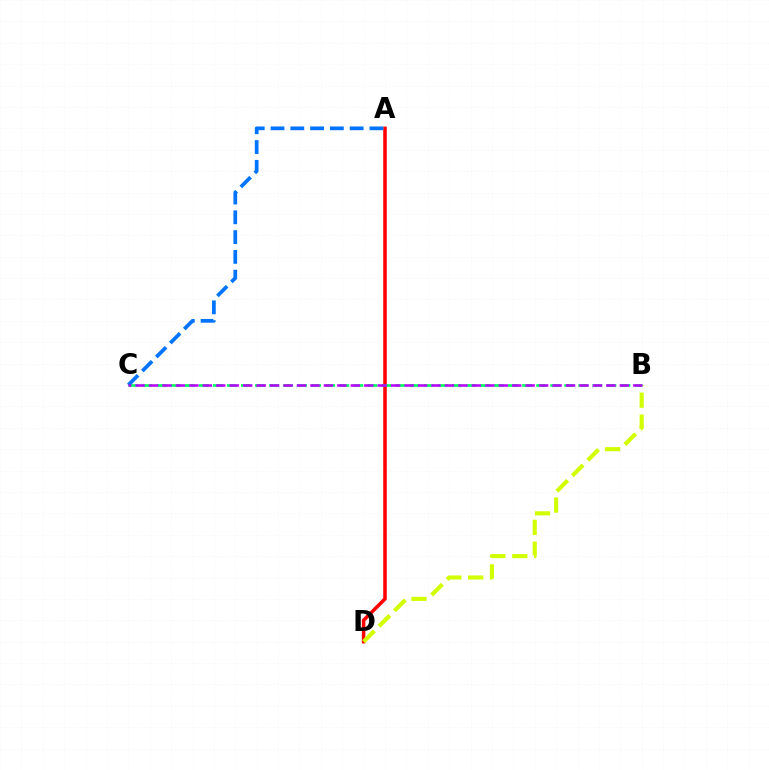{('A', 'D'): [{'color': '#ff0000', 'line_style': 'solid', 'thickness': 2.54}], ('B', 'D'): [{'color': '#d1ff00', 'line_style': 'dashed', 'thickness': 2.97}], ('B', 'C'): [{'color': '#00ff5c', 'line_style': 'dashed', 'thickness': 1.91}, {'color': '#b900ff', 'line_style': 'dashed', 'thickness': 1.83}], ('A', 'C'): [{'color': '#0074ff', 'line_style': 'dashed', 'thickness': 2.69}]}